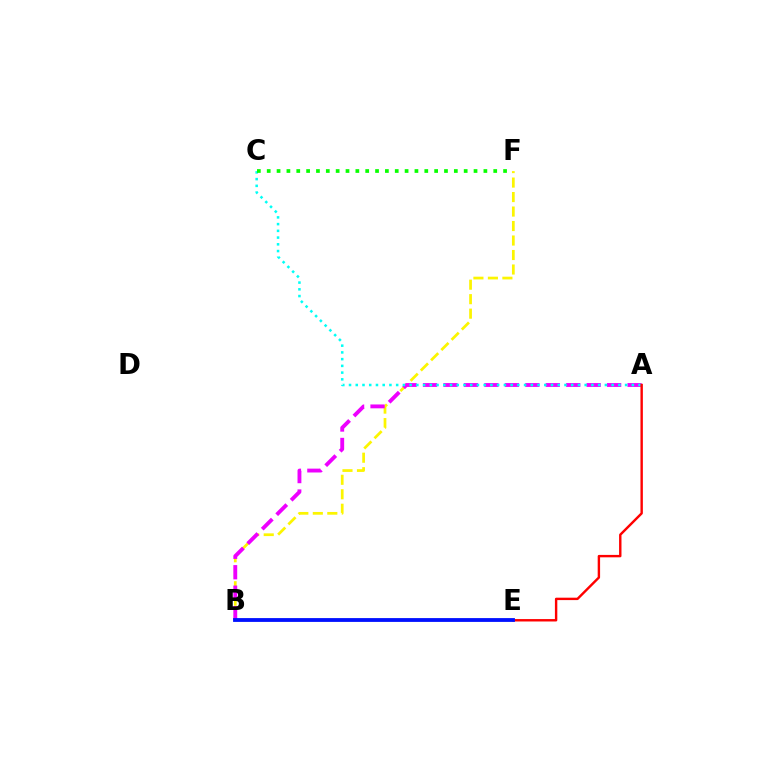{('B', 'F'): [{'color': '#fcf500', 'line_style': 'dashed', 'thickness': 1.97}], ('A', 'B'): [{'color': '#ee00ff', 'line_style': 'dashed', 'thickness': 2.78}], ('A', 'C'): [{'color': '#00fff6', 'line_style': 'dotted', 'thickness': 1.83}], ('C', 'F'): [{'color': '#08ff00', 'line_style': 'dotted', 'thickness': 2.68}], ('A', 'E'): [{'color': '#ff0000', 'line_style': 'solid', 'thickness': 1.74}], ('B', 'E'): [{'color': '#0010ff', 'line_style': 'solid', 'thickness': 2.74}]}